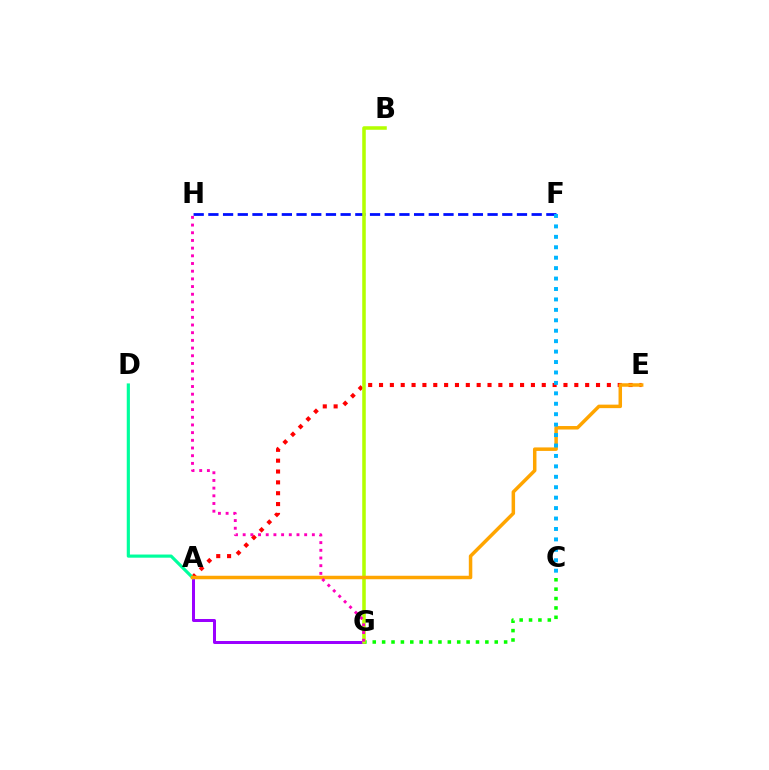{('F', 'H'): [{'color': '#0010ff', 'line_style': 'dashed', 'thickness': 2.0}], ('A', 'G'): [{'color': '#9b00ff', 'line_style': 'solid', 'thickness': 2.17}], ('A', 'E'): [{'color': '#ff0000', 'line_style': 'dotted', 'thickness': 2.95}, {'color': '#ffa500', 'line_style': 'solid', 'thickness': 2.52}], ('A', 'D'): [{'color': '#00ff9d', 'line_style': 'solid', 'thickness': 2.28}], ('C', 'G'): [{'color': '#08ff00', 'line_style': 'dotted', 'thickness': 2.55}], ('B', 'G'): [{'color': '#b3ff00', 'line_style': 'solid', 'thickness': 2.55}], ('C', 'F'): [{'color': '#00b5ff', 'line_style': 'dotted', 'thickness': 2.83}], ('G', 'H'): [{'color': '#ff00bd', 'line_style': 'dotted', 'thickness': 2.09}]}